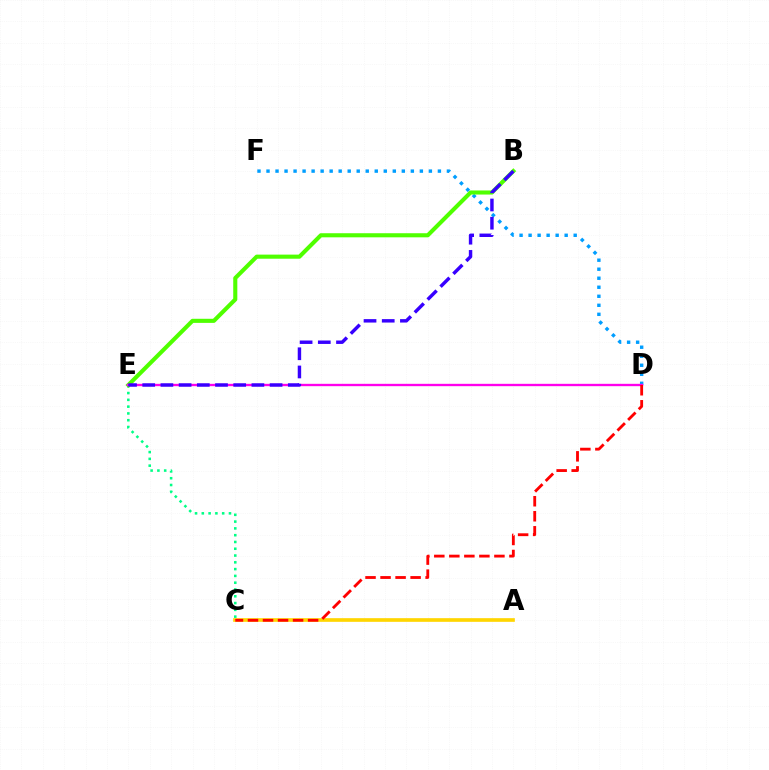{('D', 'F'): [{'color': '#009eff', 'line_style': 'dotted', 'thickness': 2.45}], ('C', 'E'): [{'color': '#00ff86', 'line_style': 'dotted', 'thickness': 1.84}], ('B', 'E'): [{'color': '#4fff00', 'line_style': 'solid', 'thickness': 2.95}, {'color': '#3700ff', 'line_style': 'dashed', 'thickness': 2.47}], ('D', 'E'): [{'color': '#ff00ed', 'line_style': 'solid', 'thickness': 1.69}], ('A', 'C'): [{'color': '#ffd500', 'line_style': 'solid', 'thickness': 2.64}], ('C', 'D'): [{'color': '#ff0000', 'line_style': 'dashed', 'thickness': 2.04}]}